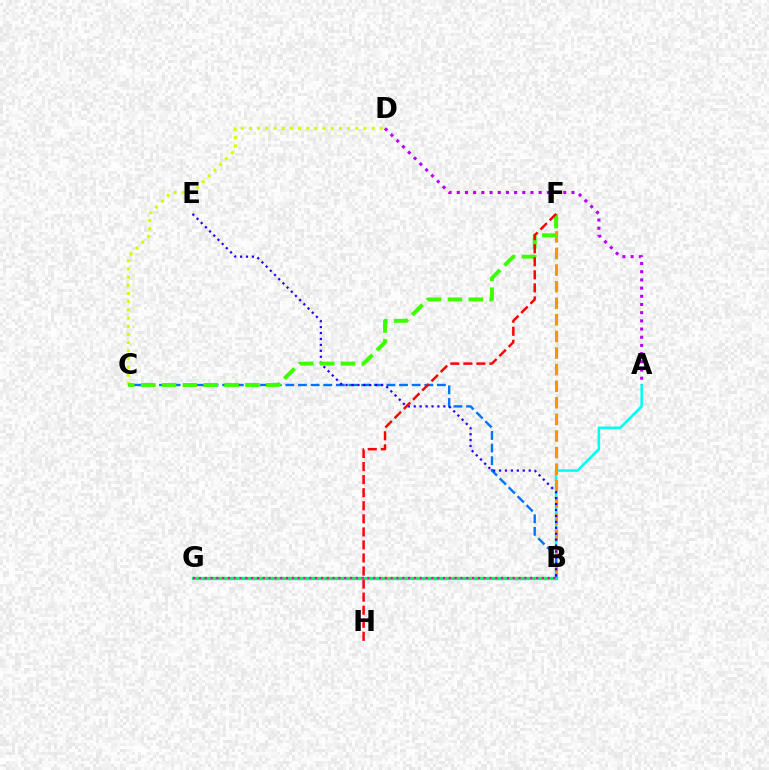{('C', 'D'): [{'color': '#d1ff00', 'line_style': 'dotted', 'thickness': 2.22}], ('B', 'G'): [{'color': '#00ff5c', 'line_style': 'solid', 'thickness': 2.4}, {'color': '#ff00ac', 'line_style': 'dotted', 'thickness': 1.58}], ('A', 'B'): [{'color': '#00fff6', 'line_style': 'solid', 'thickness': 1.84}], ('B', 'C'): [{'color': '#0074ff', 'line_style': 'dashed', 'thickness': 1.72}], ('B', 'F'): [{'color': '#ff9400', 'line_style': 'dashed', 'thickness': 2.25}], ('B', 'E'): [{'color': '#2500ff', 'line_style': 'dotted', 'thickness': 1.61}], ('A', 'D'): [{'color': '#b900ff', 'line_style': 'dotted', 'thickness': 2.23}], ('C', 'F'): [{'color': '#3dff00', 'line_style': 'dashed', 'thickness': 2.83}], ('F', 'H'): [{'color': '#ff0000', 'line_style': 'dashed', 'thickness': 1.77}]}